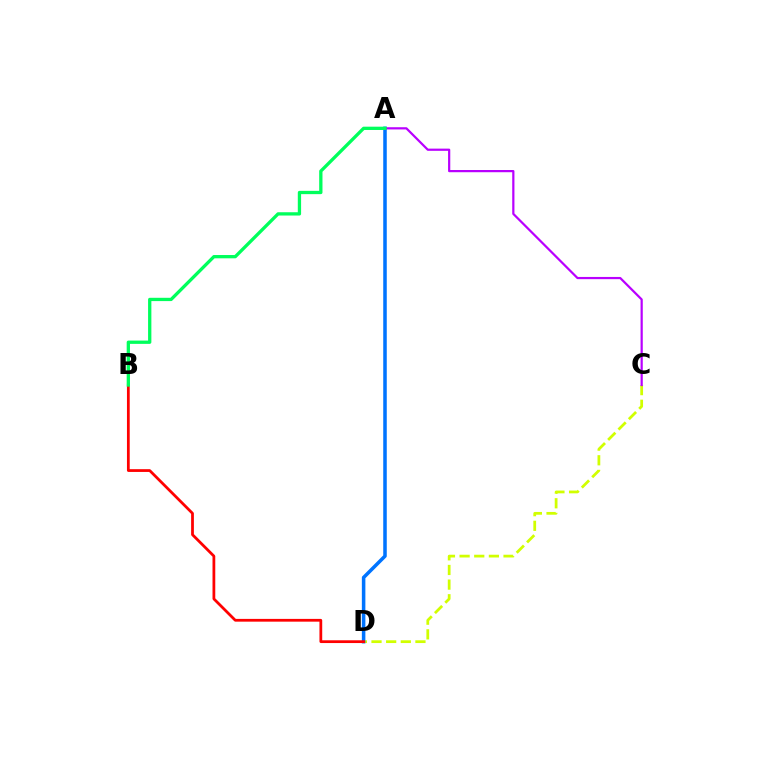{('C', 'D'): [{'color': '#d1ff00', 'line_style': 'dashed', 'thickness': 1.99}], ('A', 'D'): [{'color': '#0074ff', 'line_style': 'solid', 'thickness': 2.54}], ('B', 'D'): [{'color': '#ff0000', 'line_style': 'solid', 'thickness': 1.99}], ('A', 'C'): [{'color': '#b900ff', 'line_style': 'solid', 'thickness': 1.59}], ('A', 'B'): [{'color': '#00ff5c', 'line_style': 'solid', 'thickness': 2.37}]}